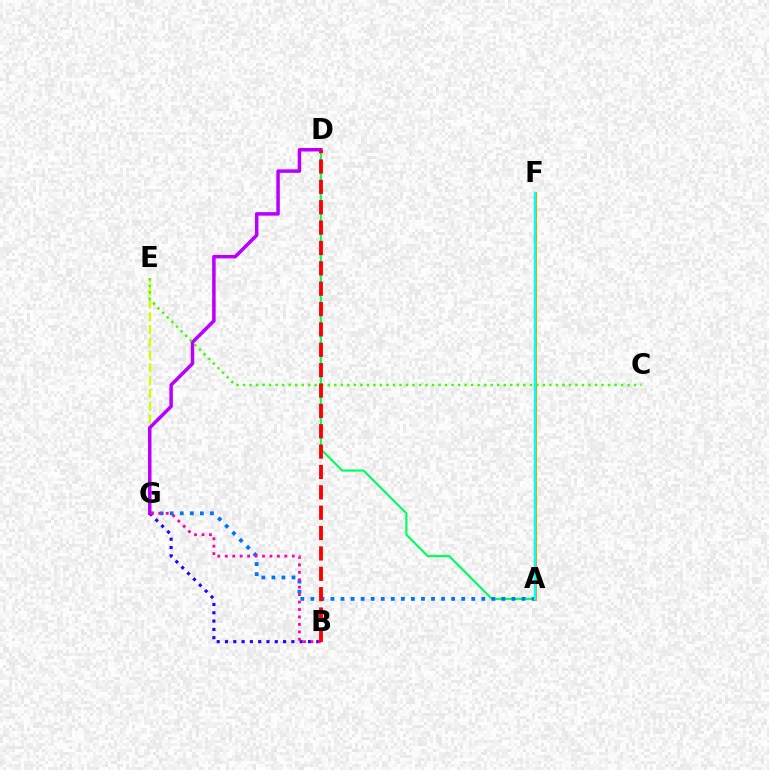{('A', 'F'): [{'color': '#ff9400', 'line_style': 'solid', 'thickness': 2.26}, {'color': '#00fff6', 'line_style': 'solid', 'thickness': 1.75}], ('A', 'D'): [{'color': '#00ff5c', 'line_style': 'solid', 'thickness': 1.55}], ('A', 'G'): [{'color': '#0074ff', 'line_style': 'dotted', 'thickness': 2.73}], ('B', 'G'): [{'color': '#2500ff', 'line_style': 'dotted', 'thickness': 2.25}, {'color': '#ff00ac', 'line_style': 'dotted', 'thickness': 2.02}], ('E', 'G'): [{'color': '#d1ff00', 'line_style': 'dashed', 'thickness': 1.74}], ('D', 'G'): [{'color': '#b900ff', 'line_style': 'solid', 'thickness': 2.53}], ('C', 'E'): [{'color': '#3dff00', 'line_style': 'dotted', 'thickness': 1.77}], ('B', 'D'): [{'color': '#ff0000', 'line_style': 'dashed', 'thickness': 2.77}]}